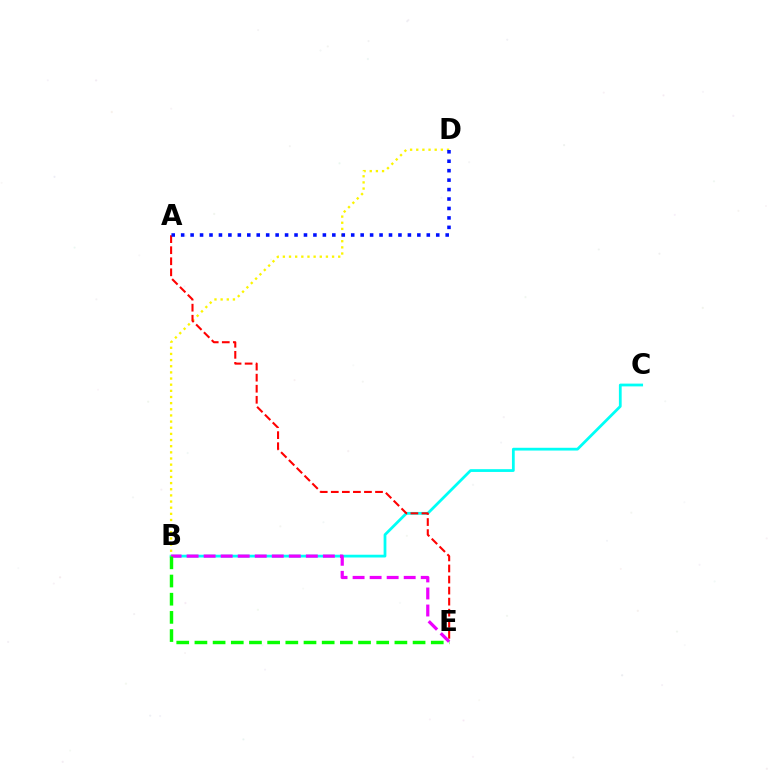{('B', 'C'): [{'color': '#00fff6', 'line_style': 'solid', 'thickness': 1.99}], ('B', 'D'): [{'color': '#fcf500', 'line_style': 'dotted', 'thickness': 1.67}], ('A', 'E'): [{'color': '#ff0000', 'line_style': 'dashed', 'thickness': 1.5}], ('A', 'D'): [{'color': '#0010ff', 'line_style': 'dotted', 'thickness': 2.57}], ('B', 'E'): [{'color': '#ee00ff', 'line_style': 'dashed', 'thickness': 2.31}, {'color': '#08ff00', 'line_style': 'dashed', 'thickness': 2.47}]}